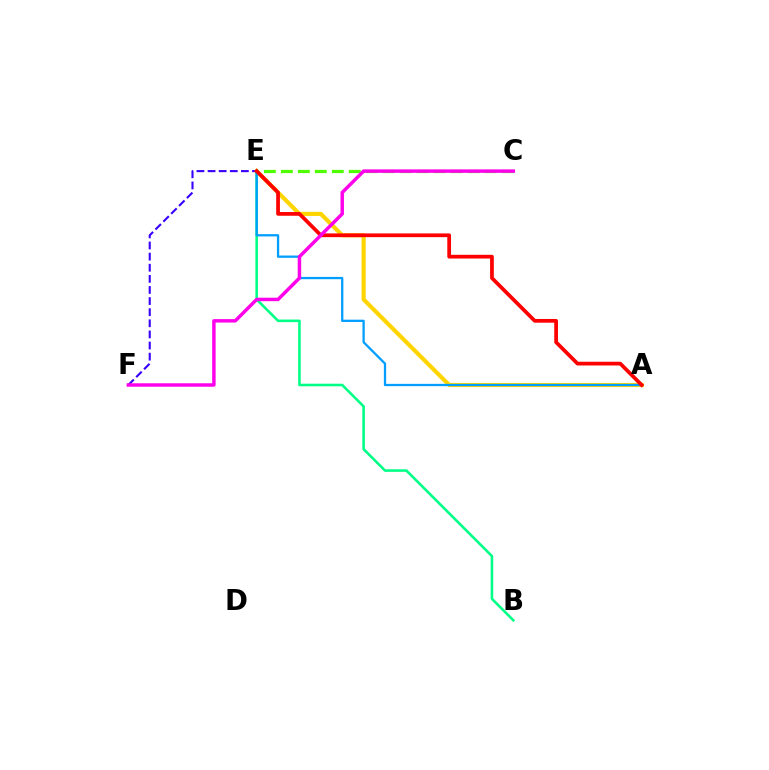{('A', 'E'): [{'color': '#ffd500', 'line_style': 'solid', 'thickness': 2.98}, {'color': '#009eff', 'line_style': 'solid', 'thickness': 1.64}, {'color': '#ff0000', 'line_style': 'solid', 'thickness': 2.69}], ('B', 'E'): [{'color': '#00ff86', 'line_style': 'solid', 'thickness': 1.86}], ('C', 'E'): [{'color': '#4fff00', 'line_style': 'dashed', 'thickness': 2.31}], ('E', 'F'): [{'color': '#3700ff', 'line_style': 'dashed', 'thickness': 1.51}], ('C', 'F'): [{'color': '#ff00ed', 'line_style': 'solid', 'thickness': 2.49}]}